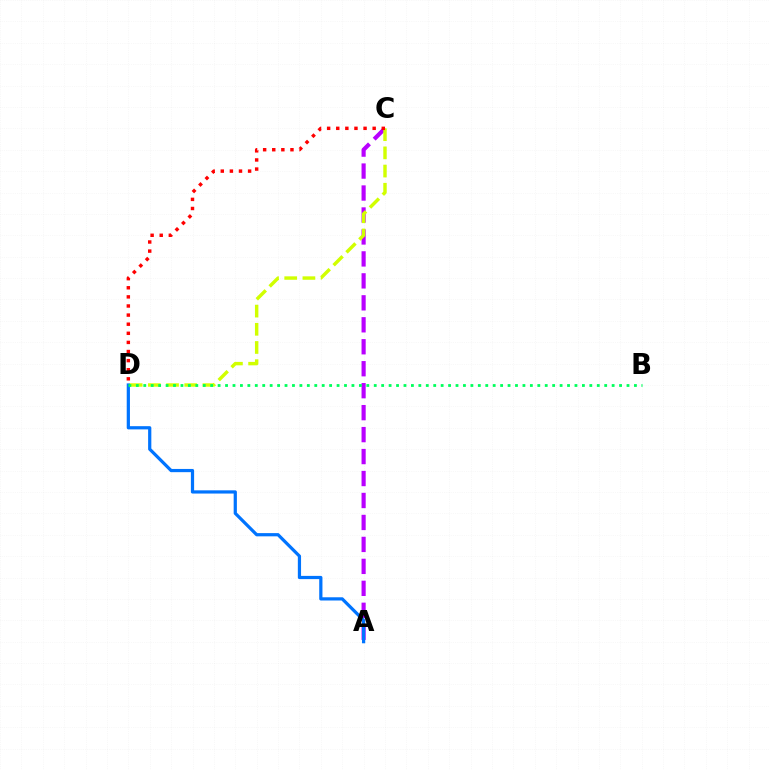{('A', 'C'): [{'color': '#b900ff', 'line_style': 'dashed', 'thickness': 2.98}], ('C', 'D'): [{'color': '#d1ff00', 'line_style': 'dashed', 'thickness': 2.47}, {'color': '#ff0000', 'line_style': 'dotted', 'thickness': 2.47}], ('A', 'D'): [{'color': '#0074ff', 'line_style': 'solid', 'thickness': 2.32}], ('B', 'D'): [{'color': '#00ff5c', 'line_style': 'dotted', 'thickness': 2.02}]}